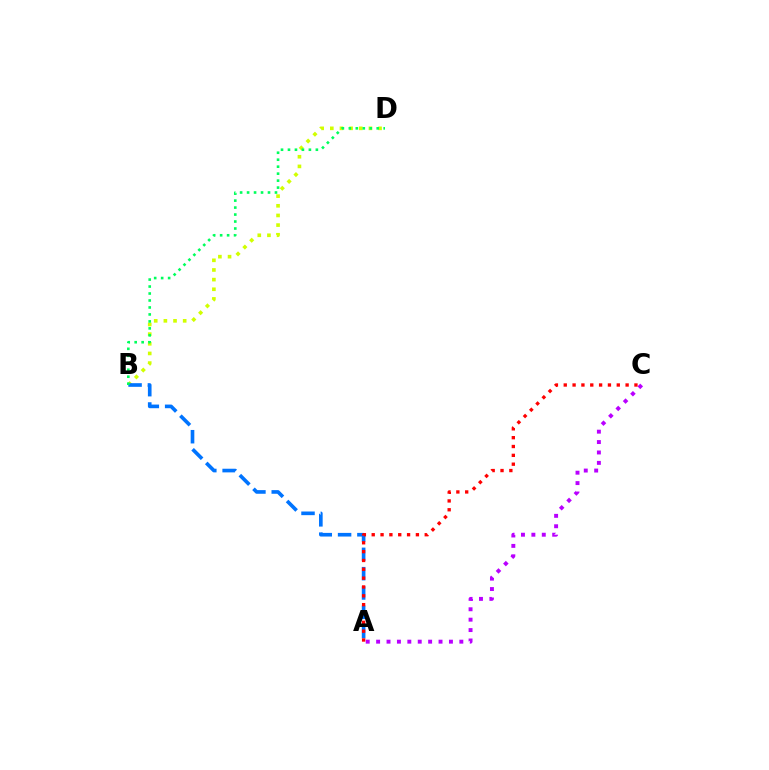{('B', 'D'): [{'color': '#d1ff00', 'line_style': 'dotted', 'thickness': 2.62}, {'color': '#00ff5c', 'line_style': 'dotted', 'thickness': 1.89}], ('A', 'B'): [{'color': '#0074ff', 'line_style': 'dashed', 'thickness': 2.62}], ('A', 'C'): [{'color': '#b900ff', 'line_style': 'dotted', 'thickness': 2.83}, {'color': '#ff0000', 'line_style': 'dotted', 'thickness': 2.4}]}